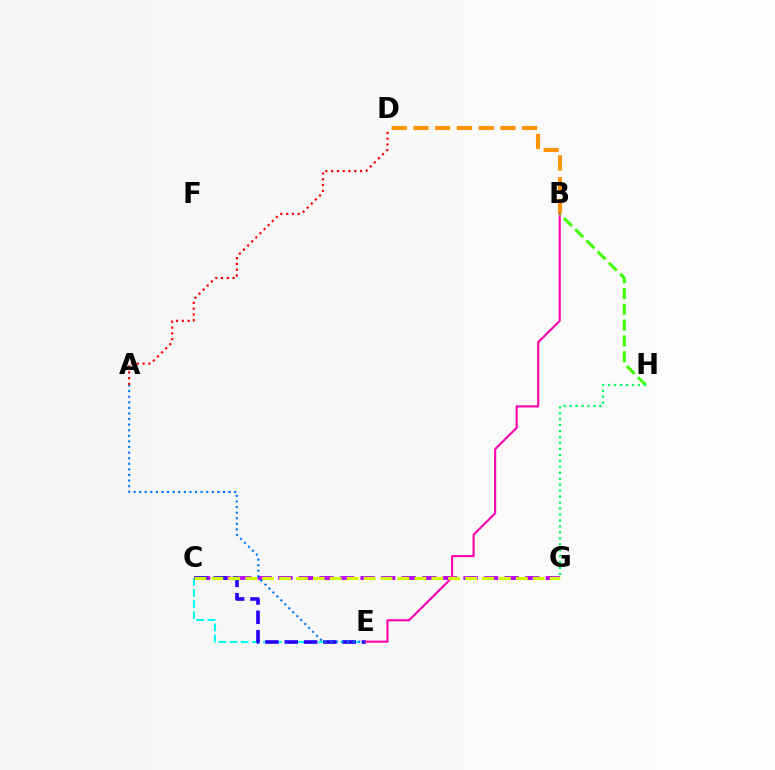{('B', 'D'): [{'color': '#ff9400', 'line_style': 'dashed', 'thickness': 2.95}], ('C', 'G'): [{'color': '#b900ff', 'line_style': 'dashed', 'thickness': 2.8}, {'color': '#d1ff00', 'line_style': 'dashed', 'thickness': 2.3}], ('C', 'E'): [{'color': '#00fff6', 'line_style': 'dashed', 'thickness': 1.51}, {'color': '#2500ff', 'line_style': 'dashed', 'thickness': 2.62}], ('A', 'E'): [{'color': '#0074ff', 'line_style': 'dotted', 'thickness': 1.52}], ('B', 'E'): [{'color': '#ff00ac', 'line_style': 'solid', 'thickness': 1.52}], ('B', 'H'): [{'color': '#3dff00', 'line_style': 'dashed', 'thickness': 2.15}], ('G', 'H'): [{'color': '#00ff5c', 'line_style': 'dotted', 'thickness': 1.62}], ('A', 'D'): [{'color': '#ff0000', 'line_style': 'dotted', 'thickness': 1.57}]}